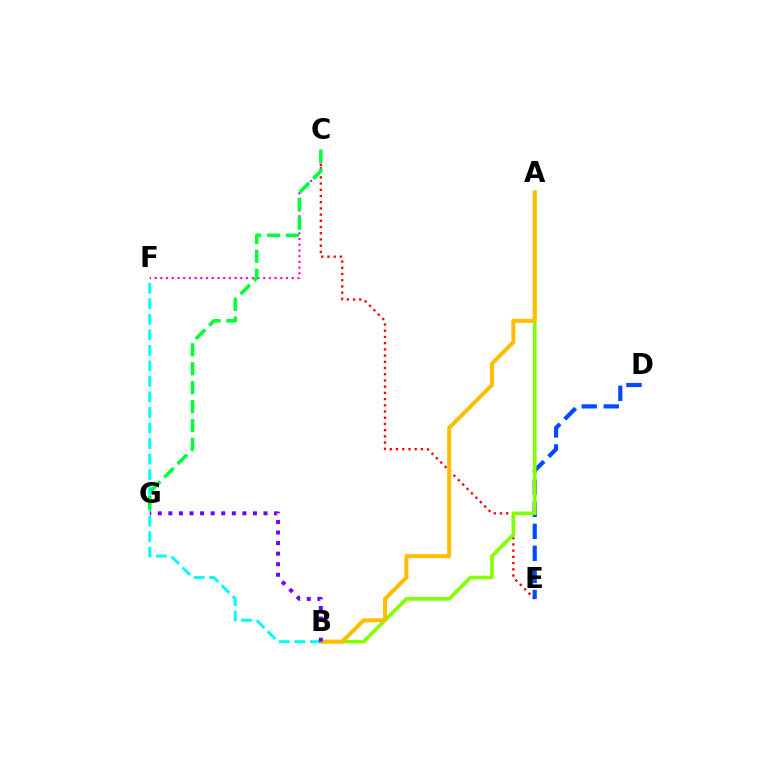{('C', 'E'): [{'color': '#ff0000', 'line_style': 'dotted', 'thickness': 1.69}], ('D', 'E'): [{'color': '#004bff', 'line_style': 'dashed', 'thickness': 3.0}], ('C', 'F'): [{'color': '#ff00cf', 'line_style': 'dotted', 'thickness': 1.55}], ('A', 'B'): [{'color': '#84ff00', 'line_style': 'solid', 'thickness': 2.64}, {'color': '#ffbd00', 'line_style': 'solid', 'thickness': 2.88}], ('B', 'F'): [{'color': '#00fff6', 'line_style': 'dashed', 'thickness': 2.11}], ('B', 'G'): [{'color': '#7200ff', 'line_style': 'dotted', 'thickness': 2.87}], ('C', 'G'): [{'color': '#00ff39', 'line_style': 'dashed', 'thickness': 2.57}]}